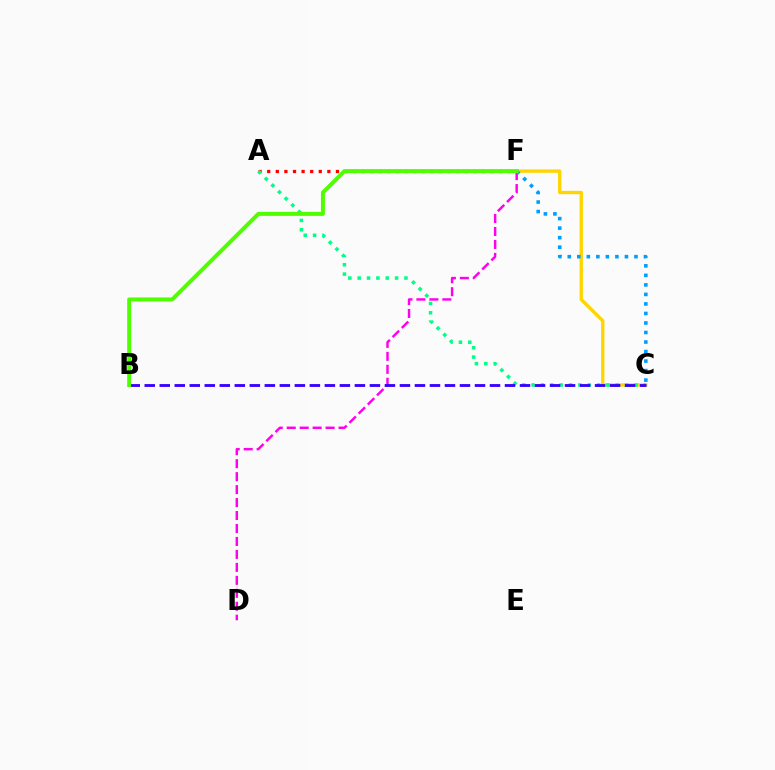{('A', 'F'): [{'color': '#ff0000', 'line_style': 'dotted', 'thickness': 2.33}], ('C', 'F'): [{'color': '#ffd500', 'line_style': 'solid', 'thickness': 2.42}, {'color': '#009eff', 'line_style': 'dotted', 'thickness': 2.59}], ('D', 'F'): [{'color': '#ff00ed', 'line_style': 'dashed', 'thickness': 1.76}], ('A', 'C'): [{'color': '#00ff86', 'line_style': 'dotted', 'thickness': 2.54}], ('B', 'C'): [{'color': '#3700ff', 'line_style': 'dashed', 'thickness': 2.04}], ('B', 'F'): [{'color': '#4fff00', 'line_style': 'solid', 'thickness': 2.86}]}